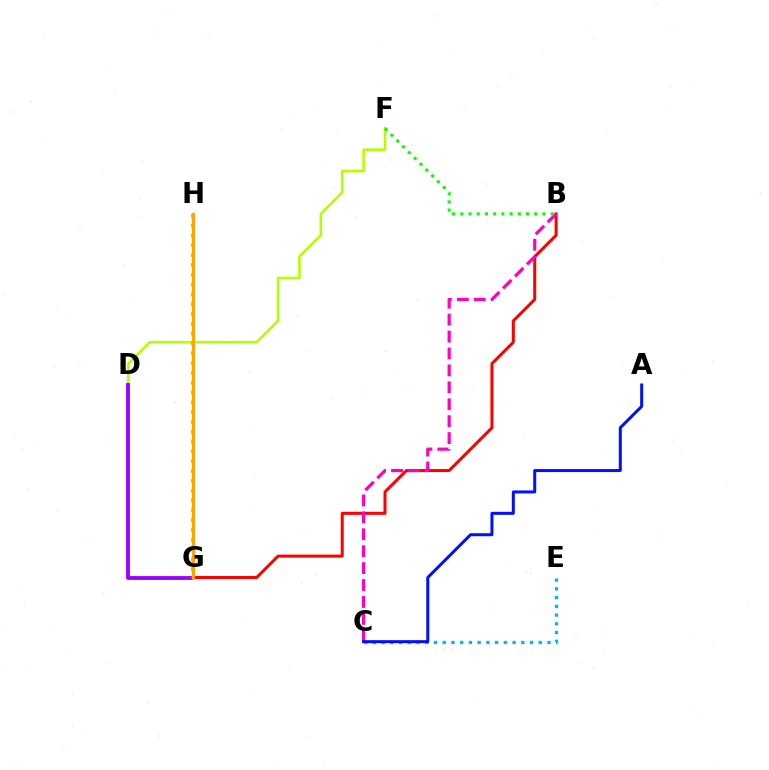{('B', 'G'): [{'color': '#ff0000', 'line_style': 'solid', 'thickness': 2.17}], ('D', 'F'): [{'color': '#b3ff00', 'line_style': 'solid', 'thickness': 1.86}], ('B', 'C'): [{'color': '#ff00bd', 'line_style': 'dashed', 'thickness': 2.3}], ('D', 'G'): [{'color': '#9b00ff', 'line_style': 'solid', 'thickness': 2.77}], ('G', 'H'): [{'color': '#00ff9d', 'line_style': 'dotted', 'thickness': 2.67}, {'color': '#ffa500', 'line_style': 'solid', 'thickness': 2.3}], ('C', 'E'): [{'color': '#00b5ff', 'line_style': 'dotted', 'thickness': 2.37}], ('A', 'C'): [{'color': '#0010ff', 'line_style': 'solid', 'thickness': 2.16}], ('B', 'F'): [{'color': '#08ff00', 'line_style': 'dotted', 'thickness': 2.23}]}